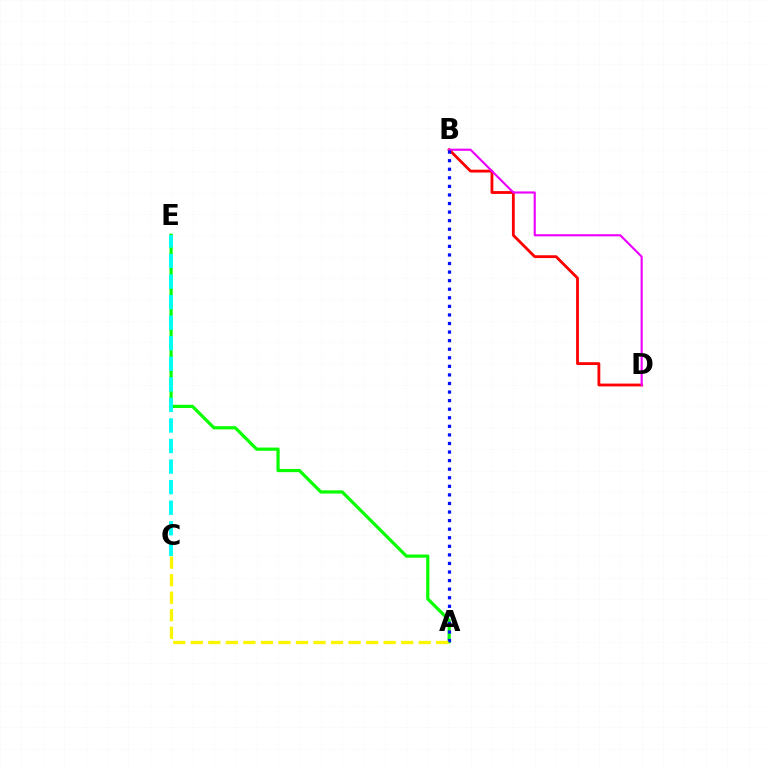{('A', 'E'): [{'color': '#08ff00', 'line_style': 'solid', 'thickness': 2.31}], ('B', 'D'): [{'color': '#ff0000', 'line_style': 'solid', 'thickness': 2.03}, {'color': '#ee00ff', 'line_style': 'solid', 'thickness': 1.54}], ('A', 'B'): [{'color': '#0010ff', 'line_style': 'dotted', 'thickness': 2.33}], ('C', 'E'): [{'color': '#00fff6', 'line_style': 'dashed', 'thickness': 2.79}], ('A', 'C'): [{'color': '#fcf500', 'line_style': 'dashed', 'thickness': 2.38}]}